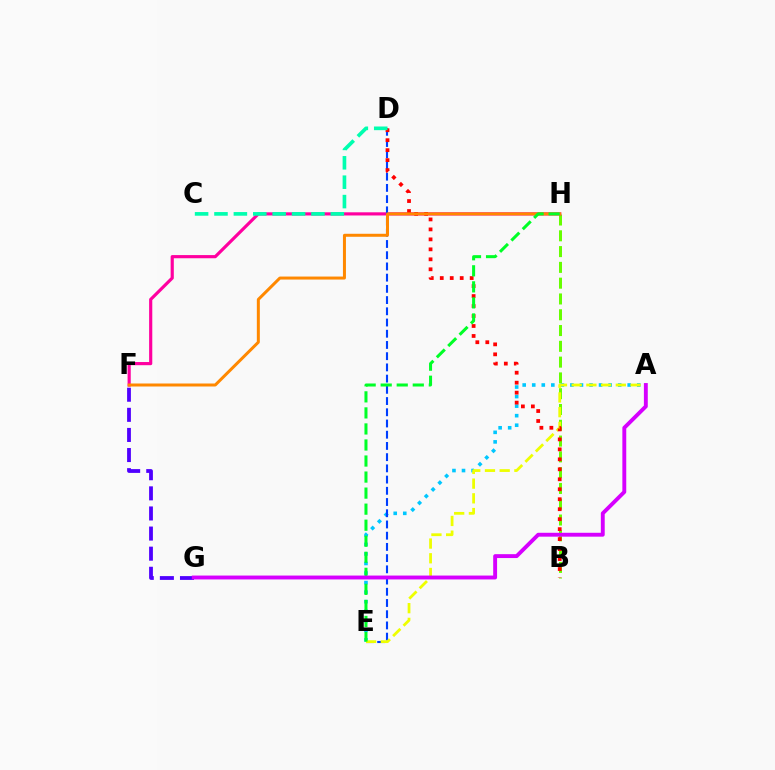{('F', 'G'): [{'color': '#4f00ff', 'line_style': 'dashed', 'thickness': 2.73}], ('B', 'H'): [{'color': '#66ff00', 'line_style': 'dashed', 'thickness': 2.15}], ('A', 'E'): [{'color': '#00c7ff', 'line_style': 'dotted', 'thickness': 2.59}, {'color': '#eeff00', 'line_style': 'dashed', 'thickness': 2.0}], ('F', 'H'): [{'color': '#ff00a0', 'line_style': 'solid', 'thickness': 2.28}, {'color': '#ff8800', 'line_style': 'solid', 'thickness': 2.16}], ('D', 'E'): [{'color': '#003fff', 'line_style': 'dashed', 'thickness': 1.52}], ('B', 'D'): [{'color': '#ff0000', 'line_style': 'dotted', 'thickness': 2.71}], ('E', 'H'): [{'color': '#00ff27', 'line_style': 'dashed', 'thickness': 2.18}], ('C', 'D'): [{'color': '#00ffaf', 'line_style': 'dashed', 'thickness': 2.63}], ('A', 'G'): [{'color': '#d600ff', 'line_style': 'solid', 'thickness': 2.8}]}